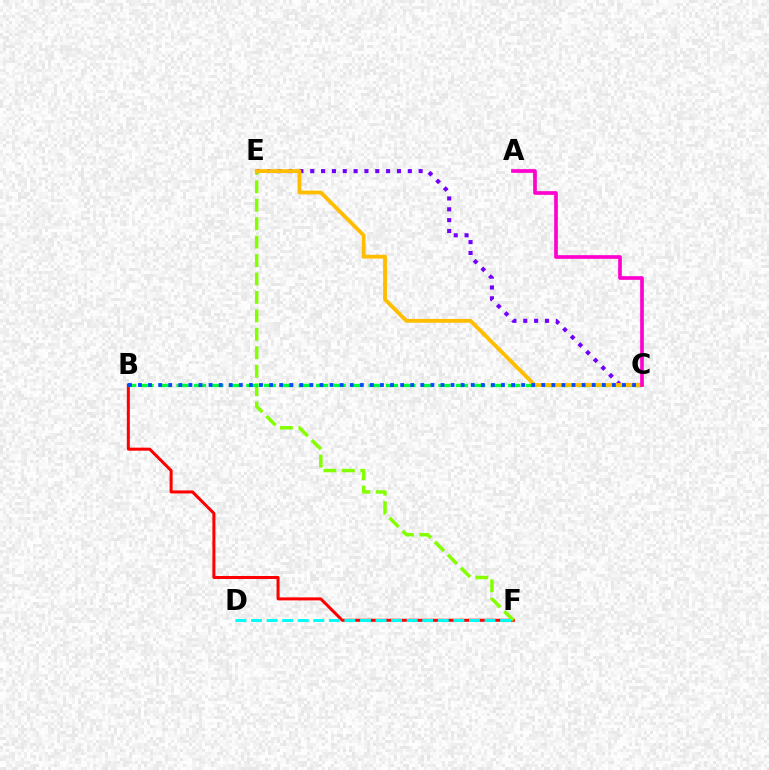{('B', 'F'): [{'color': '#ff0000', 'line_style': 'solid', 'thickness': 2.17}], ('E', 'F'): [{'color': '#84ff00', 'line_style': 'dashed', 'thickness': 2.51}], ('C', 'E'): [{'color': '#7200ff', 'line_style': 'dotted', 'thickness': 2.94}, {'color': '#ffbd00', 'line_style': 'solid', 'thickness': 2.76}], ('B', 'C'): [{'color': '#00ff39', 'line_style': 'dashed', 'thickness': 2.37}, {'color': '#004bff', 'line_style': 'dotted', 'thickness': 2.74}], ('D', 'F'): [{'color': '#00fff6', 'line_style': 'dashed', 'thickness': 2.11}], ('A', 'C'): [{'color': '#ff00cf', 'line_style': 'solid', 'thickness': 2.65}]}